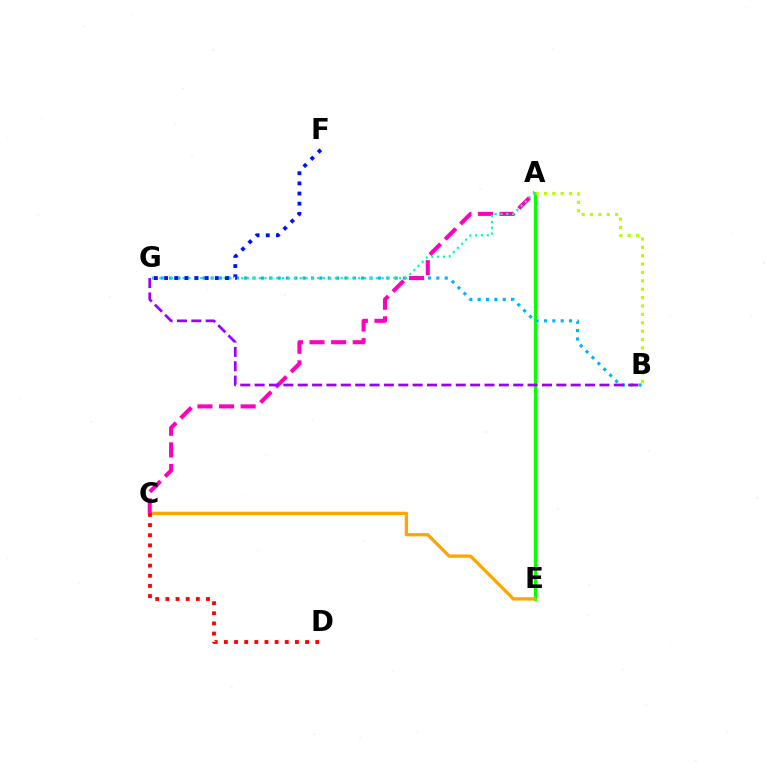{('A', 'E'): [{'color': '#08ff00', 'line_style': 'solid', 'thickness': 2.31}], ('C', 'E'): [{'color': '#ffa500', 'line_style': 'solid', 'thickness': 2.37}], ('B', 'G'): [{'color': '#00b5ff', 'line_style': 'dotted', 'thickness': 2.27}, {'color': '#9b00ff', 'line_style': 'dashed', 'thickness': 1.95}], ('A', 'C'): [{'color': '#ff00bd', 'line_style': 'dashed', 'thickness': 2.93}], ('A', 'G'): [{'color': '#00ff9d', 'line_style': 'dotted', 'thickness': 1.59}], ('F', 'G'): [{'color': '#0010ff', 'line_style': 'dotted', 'thickness': 2.76}], ('A', 'B'): [{'color': '#b3ff00', 'line_style': 'dotted', 'thickness': 2.28}], ('C', 'D'): [{'color': '#ff0000', 'line_style': 'dotted', 'thickness': 2.76}]}